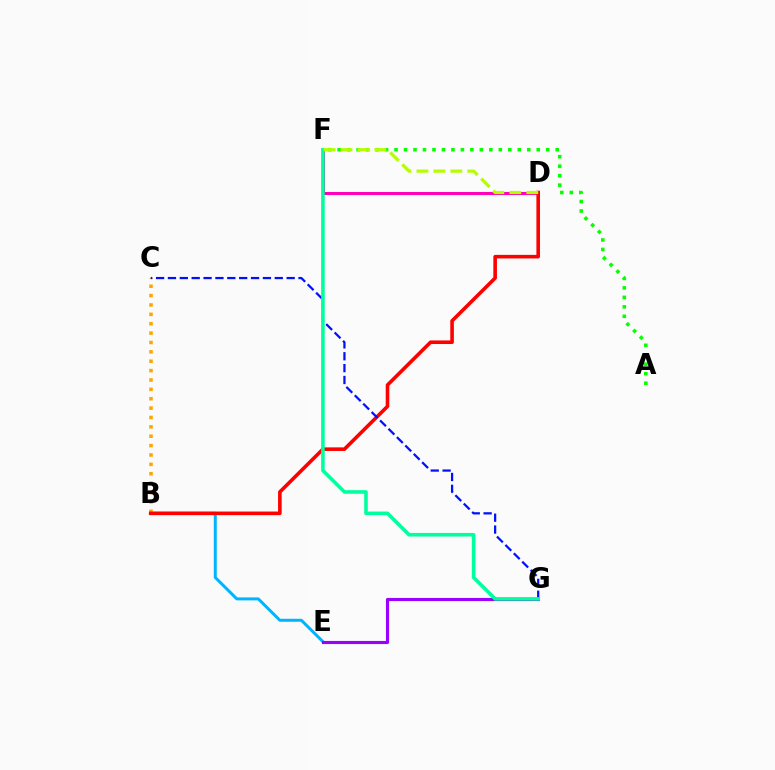{('B', 'E'): [{'color': '#00b5ff', 'line_style': 'solid', 'thickness': 2.15}], ('D', 'F'): [{'color': '#ff00bd', 'line_style': 'solid', 'thickness': 2.2}, {'color': '#b3ff00', 'line_style': 'dashed', 'thickness': 2.3}], ('B', 'C'): [{'color': '#ffa500', 'line_style': 'dotted', 'thickness': 2.55}], ('B', 'D'): [{'color': '#ff0000', 'line_style': 'solid', 'thickness': 2.59}], ('E', 'G'): [{'color': '#9b00ff', 'line_style': 'solid', 'thickness': 2.24}], ('C', 'G'): [{'color': '#0010ff', 'line_style': 'dashed', 'thickness': 1.61}], ('A', 'F'): [{'color': '#08ff00', 'line_style': 'dotted', 'thickness': 2.58}], ('F', 'G'): [{'color': '#00ff9d', 'line_style': 'solid', 'thickness': 2.57}]}